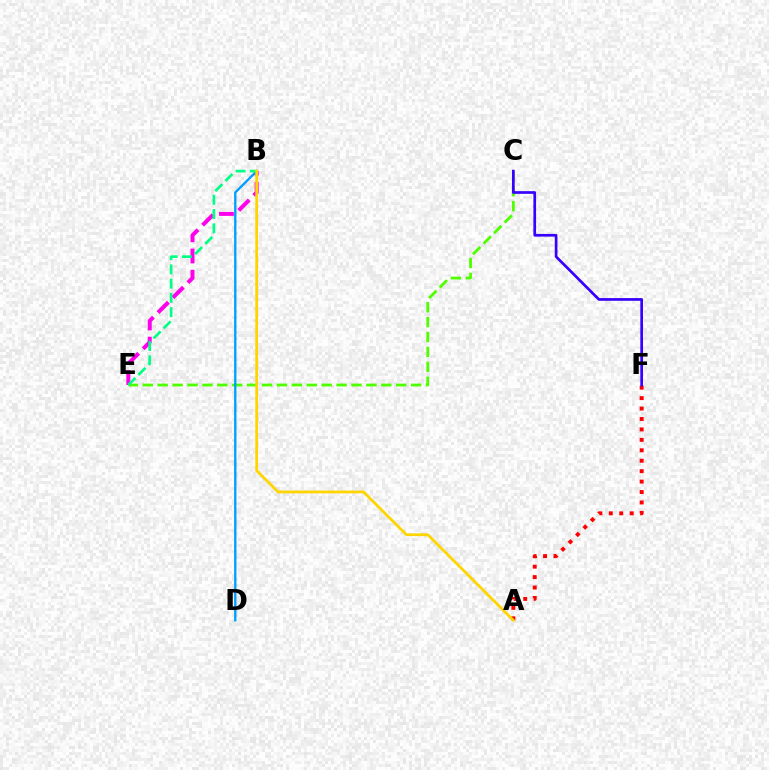{('C', 'E'): [{'color': '#4fff00', 'line_style': 'dashed', 'thickness': 2.03}], ('B', 'E'): [{'color': '#ff00ed', 'line_style': 'dashed', 'thickness': 2.88}, {'color': '#00ff86', 'line_style': 'dashed', 'thickness': 1.94}], ('B', 'D'): [{'color': '#009eff', 'line_style': 'solid', 'thickness': 1.68}], ('A', 'F'): [{'color': '#ff0000', 'line_style': 'dotted', 'thickness': 2.83}], ('C', 'F'): [{'color': '#3700ff', 'line_style': 'solid', 'thickness': 1.94}], ('A', 'B'): [{'color': '#ffd500', 'line_style': 'solid', 'thickness': 1.99}]}